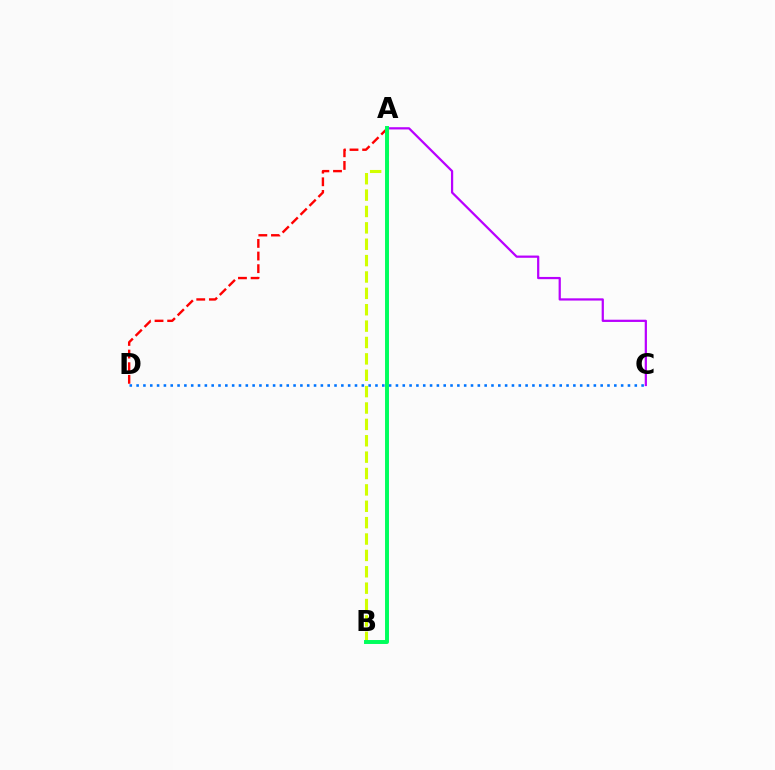{('C', 'D'): [{'color': '#0074ff', 'line_style': 'dotted', 'thickness': 1.85}], ('A', 'C'): [{'color': '#b900ff', 'line_style': 'solid', 'thickness': 1.61}], ('A', 'B'): [{'color': '#d1ff00', 'line_style': 'dashed', 'thickness': 2.22}, {'color': '#00ff5c', 'line_style': 'solid', 'thickness': 2.84}], ('A', 'D'): [{'color': '#ff0000', 'line_style': 'dashed', 'thickness': 1.72}]}